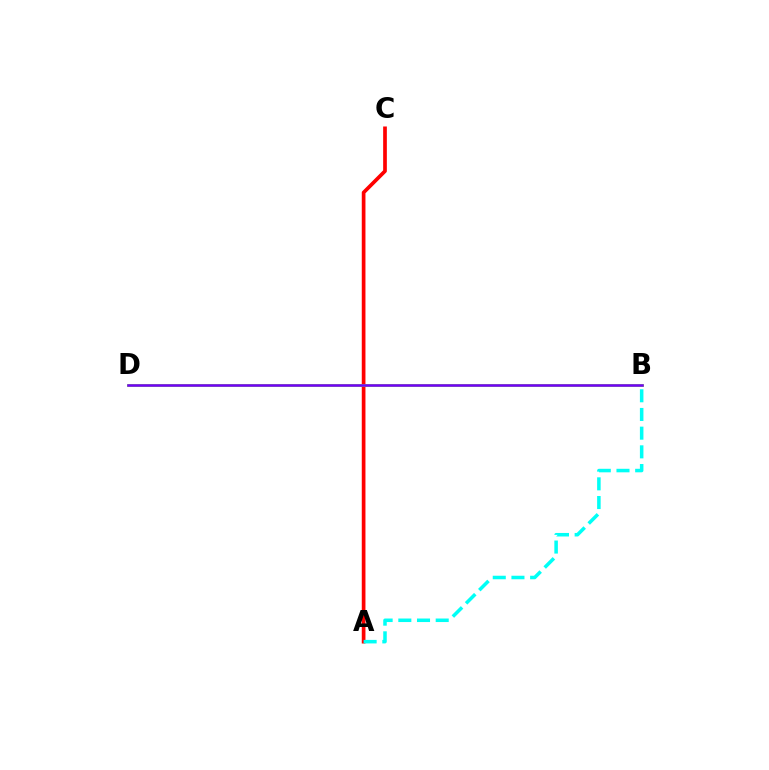{('A', 'C'): [{'color': '#ff0000', 'line_style': 'solid', 'thickness': 2.66}], ('A', 'B'): [{'color': '#00fff6', 'line_style': 'dashed', 'thickness': 2.54}], ('B', 'D'): [{'color': '#84ff00', 'line_style': 'solid', 'thickness': 1.95}, {'color': '#7200ff', 'line_style': 'solid', 'thickness': 1.82}]}